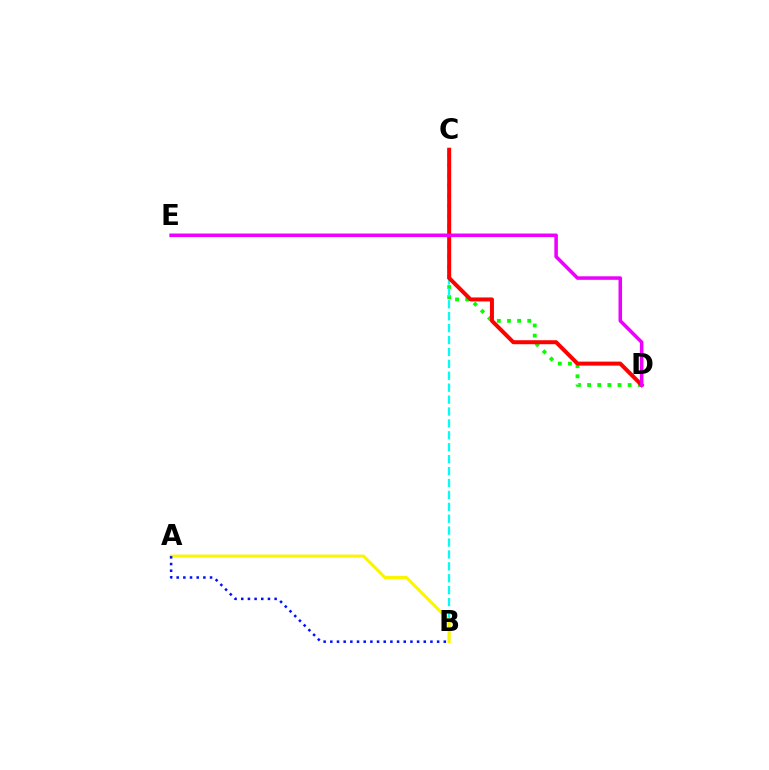{('C', 'D'): [{'color': '#08ff00', 'line_style': 'dotted', 'thickness': 2.75}, {'color': '#ff0000', 'line_style': 'solid', 'thickness': 2.88}], ('B', 'C'): [{'color': '#00fff6', 'line_style': 'dashed', 'thickness': 1.62}], ('A', 'B'): [{'color': '#fcf500', 'line_style': 'solid', 'thickness': 2.2}, {'color': '#0010ff', 'line_style': 'dotted', 'thickness': 1.81}], ('D', 'E'): [{'color': '#ee00ff', 'line_style': 'solid', 'thickness': 2.54}]}